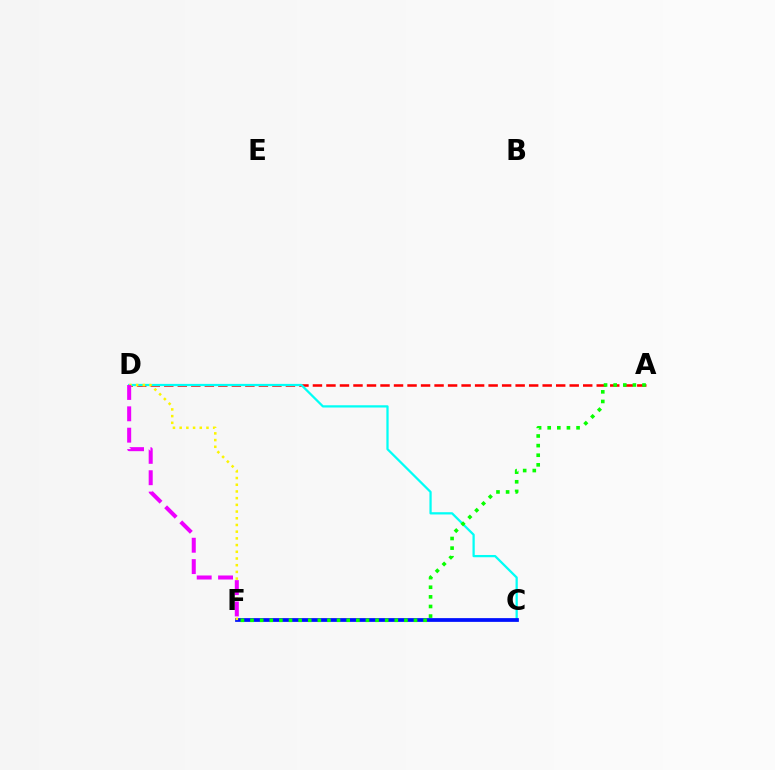{('A', 'D'): [{'color': '#ff0000', 'line_style': 'dashed', 'thickness': 1.84}], ('C', 'D'): [{'color': '#00fff6', 'line_style': 'solid', 'thickness': 1.62}], ('C', 'F'): [{'color': '#0010ff', 'line_style': 'solid', 'thickness': 2.7}], ('D', 'F'): [{'color': '#fcf500', 'line_style': 'dotted', 'thickness': 1.82}, {'color': '#ee00ff', 'line_style': 'dashed', 'thickness': 2.9}], ('A', 'F'): [{'color': '#08ff00', 'line_style': 'dotted', 'thickness': 2.61}]}